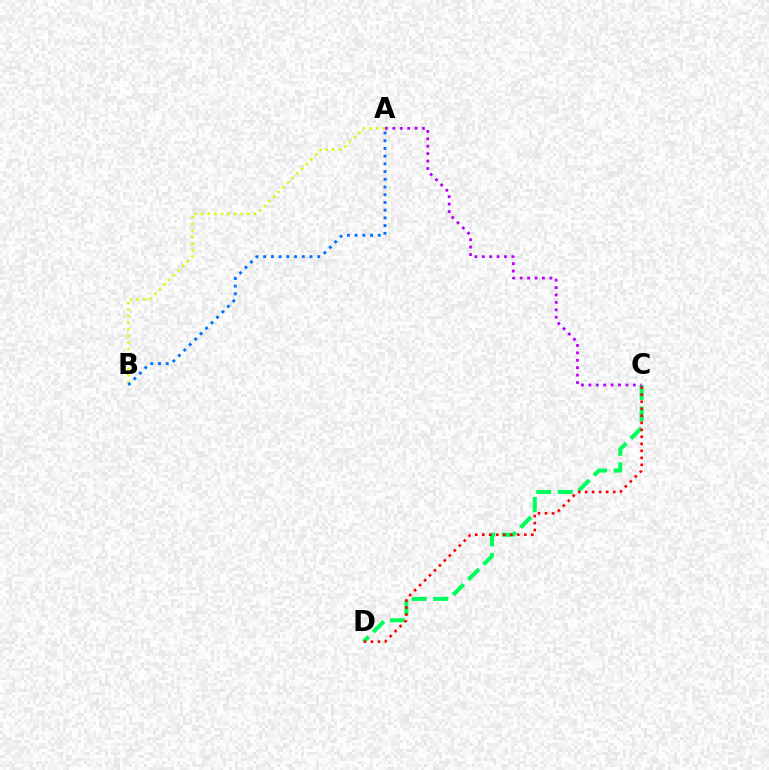{('C', 'D'): [{'color': '#00ff5c', 'line_style': 'dashed', 'thickness': 2.93}, {'color': '#ff0000', 'line_style': 'dotted', 'thickness': 1.9}], ('A', 'B'): [{'color': '#d1ff00', 'line_style': 'dotted', 'thickness': 1.79}, {'color': '#0074ff', 'line_style': 'dotted', 'thickness': 2.1}], ('A', 'C'): [{'color': '#b900ff', 'line_style': 'dotted', 'thickness': 2.01}]}